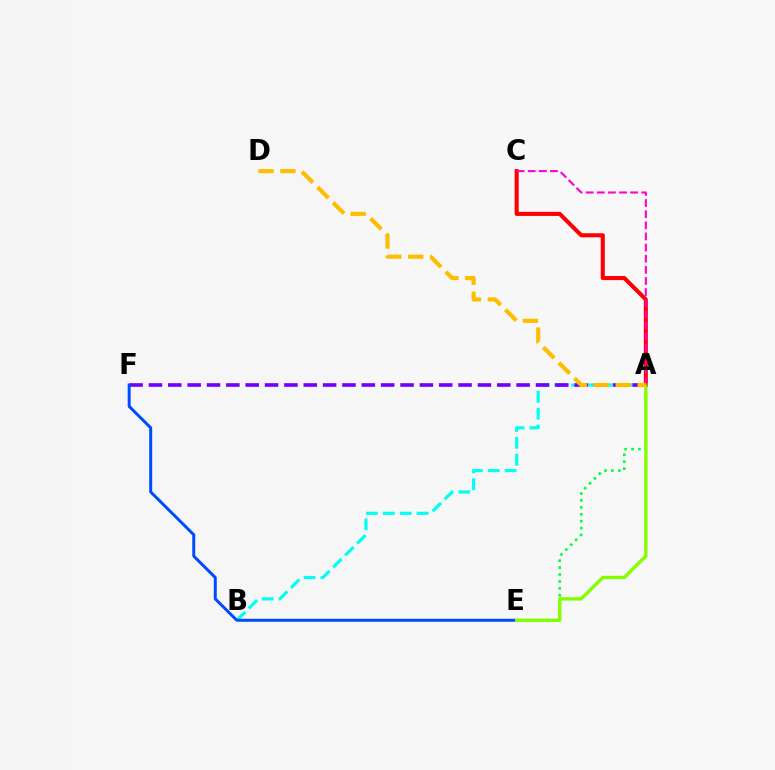{('A', 'B'): [{'color': '#00fff6', 'line_style': 'dashed', 'thickness': 2.3}], ('A', 'E'): [{'color': '#00ff39', 'line_style': 'dotted', 'thickness': 1.88}, {'color': '#84ff00', 'line_style': 'solid', 'thickness': 2.44}], ('A', 'C'): [{'color': '#ff0000', 'line_style': 'solid', 'thickness': 2.93}, {'color': '#ff00cf', 'line_style': 'dashed', 'thickness': 1.51}], ('A', 'F'): [{'color': '#7200ff', 'line_style': 'dashed', 'thickness': 2.63}], ('E', 'F'): [{'color': '#004bff', 'line_style': 'solid', 'thickness': 2.15}], ('A', 'D'): [{'color': '#ffbd00', 'line_style': 'dashed', 'thickness': 2.98}]}